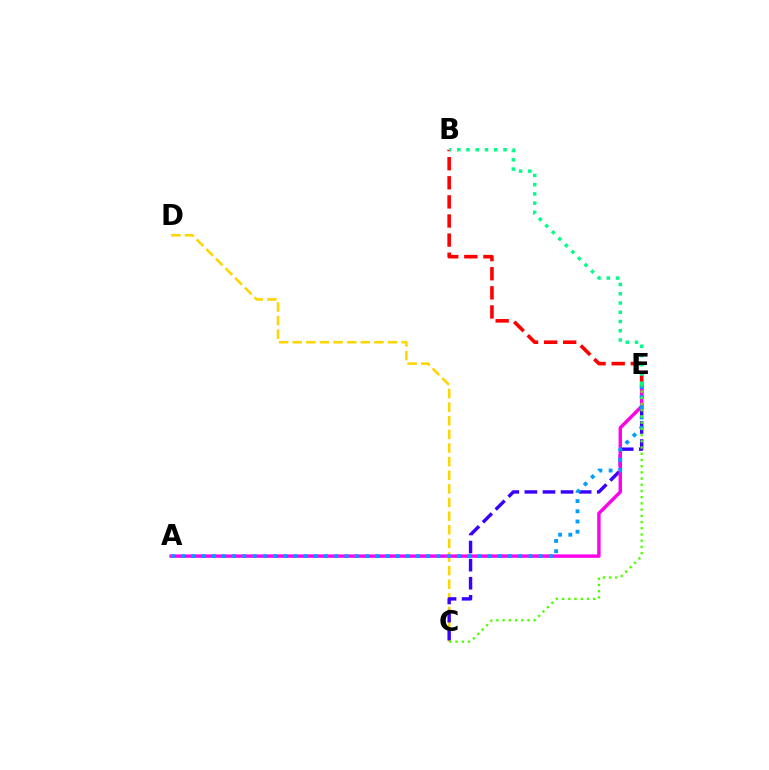{('C', 'D'): [{'color': '#ffd500', 'line_style': 'dashed', 'thickness': 1.85}], ('B', 'E'): [{'color': '#ff0000', 'line_style': 'dashed', 'thickness': 2.6}, {'color': '#00ff86', 'line_style': 'dotted', 'thickness': 2.51}], ('C', 'E'): [{'color': '#3700ff', 'line_style': 'dashed', 'thickness': 2.46}, {'color': '#4fff00', 'line_style': 'dotted', 'thickness': 1.69}], ('A', 'E'): [{'color': '#ff00ed', 'line_style': 'solid', 'thickness': 2.45}, {'color': '#009eff', 'line_style': 'dotted', 'thickness': 2.78}]}